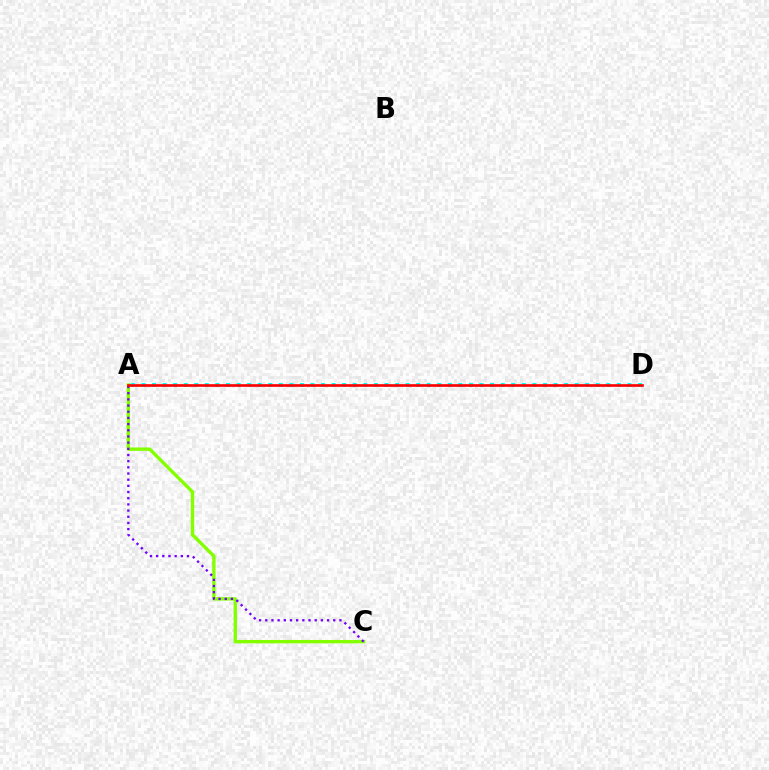{('A', 'D'): [{'color': '#00fff6', 'line_style': 'dotted', 'thickness': 2.87}, {'color': '#ff0000', 'line_style': 'solid', 'thickness': 1.91}], ('A', 'C'): [{'color': '#84ff00', 'line_style': 'solid', 'thickness': 2.43}, {'color': '#7200ff', 'line_style': 'dotted', 'thickness': 1.68}]}